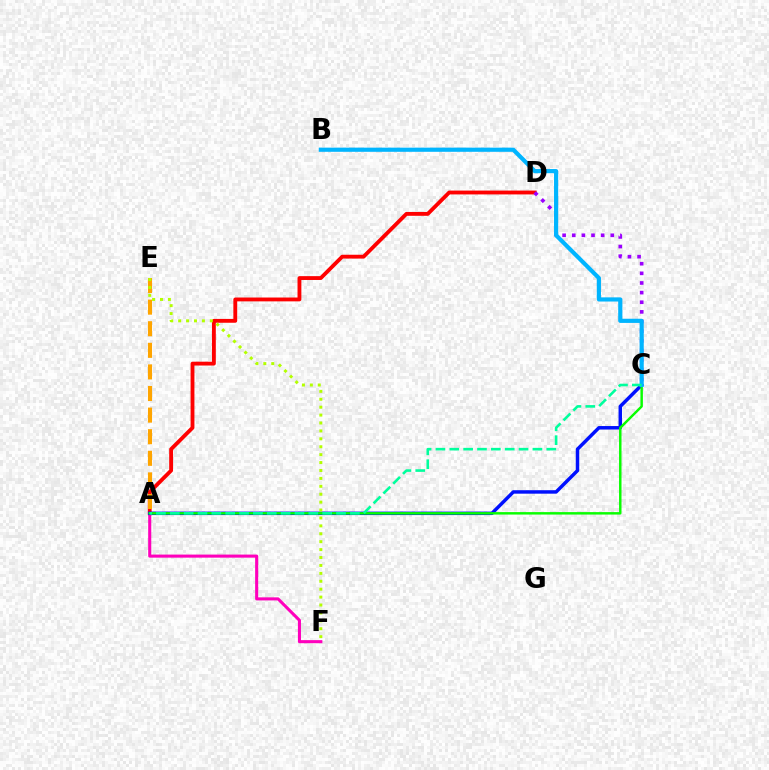{('A', 'D'): [{'color': '#ff0000', 'line_style': 'solid', 'thickness': 2.76}], ('A', 'F'): [{'color': '#ff00bd', 'line_style': 'solid', 'thickness': 2.21}], ('C', 'D'): [{'color': '#9b00ff', 'line_style': 'dotted', 'thickness': 2.62}], ('A', 'C'): [{'color': '#0010ff', 'line_style': 'solid', 'thickness': 2.5}, {'color': '#08ff00', 'line_style': 'solid', 'thickness': 1.76}, {'color': '#00ff9d', 'line_style': 'dashed', 'thickness': 1.88}], ('A', 'E'): [{'color': '#ffa500', 'line_style': 'dashed', 'thickness': 2.93}], ('B', 'C'): [{'color': '#00b5ff', 'line_style': 'solid', 'thickness': 3.0}], ('E', 'F'): [{'color': '#b3ff00', 'line_style': 'dotted', 'thickness': 2.15}]}